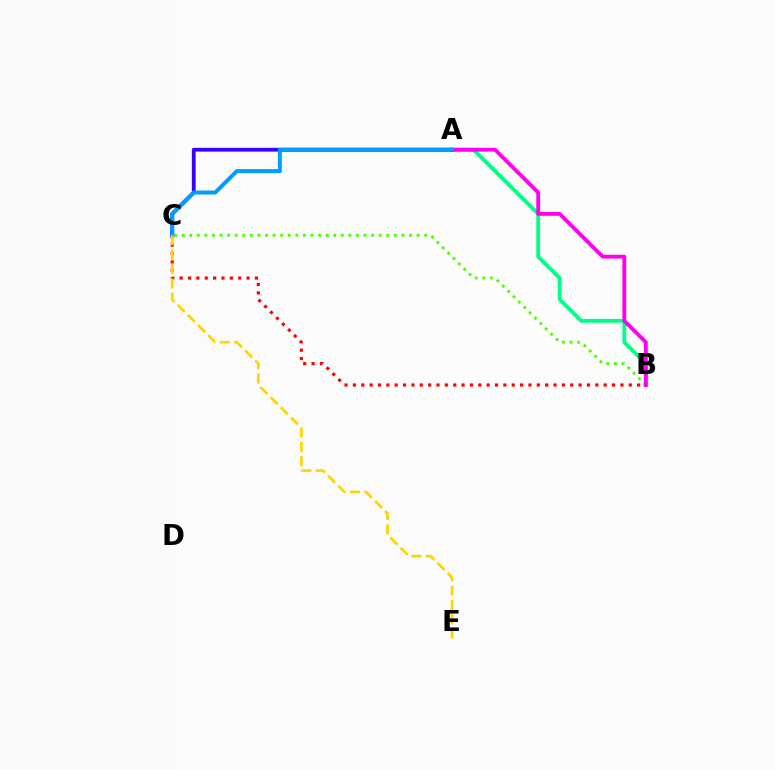{('B', 'C'): [{'color': '#4fff00', 'line_style': 'dotted', 'thickness': 2.06}, {'color': '#ff0000', 'line_style': 'dotted', 'thickness': 2.27}], ('A', 'B'): [{'color': '#00ff86', 'line_style': 'solid', 'thickness': 2.75}, {'color': '#ff00ed', 'line_style': 'solid', 'thickness': 2.75}], ('A', 'C'): [{'color': '#3700ff', 'line_style': 'solid', 'thickness': 2.72}, {'color': '#009eff', 'line_style': 'solid', 'thickness': 2.88}], ('C', 'E'): [{'color': '#ffd500', 'line_style': 'dashed', 'thickness': 1.95}]}